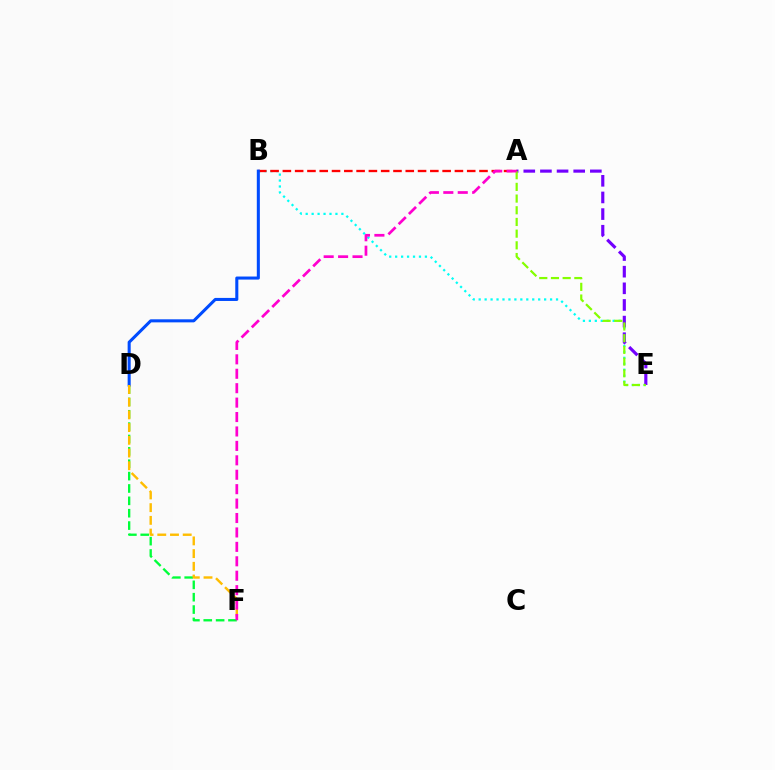{('B', 'E'): [{'color': '#00fff6', 'line_style': 'dotted', 'thickness': 1.62}], ('D', 'F'): [{'color': '#00ff39', 'line_style': 'dashed', 'thickness': 1.68}, {'color': '#ffbd00', 'line_style': 'dashed', 'thickness': 1.73}], ('A', 'E'): [{'color': '#7200ff', 'line_style': 'dashed', 'thickness': 2.26}, {'color': '#84ff00', 'line_style': 'dashed', 'thickness': 1.59}], ('A', 'B'): [{'color': '#ff0000', 'line_style': 'dashed', 'thickness': 1.67}], ('B', 'D'): [{'color': '#004bff', 'line_style': 'solid', 'thickness': 2.2}], ('A', 'F'): [{'color': '#ff00cf', 'line_style': 'dashed', 'thickness': 1.96}]}